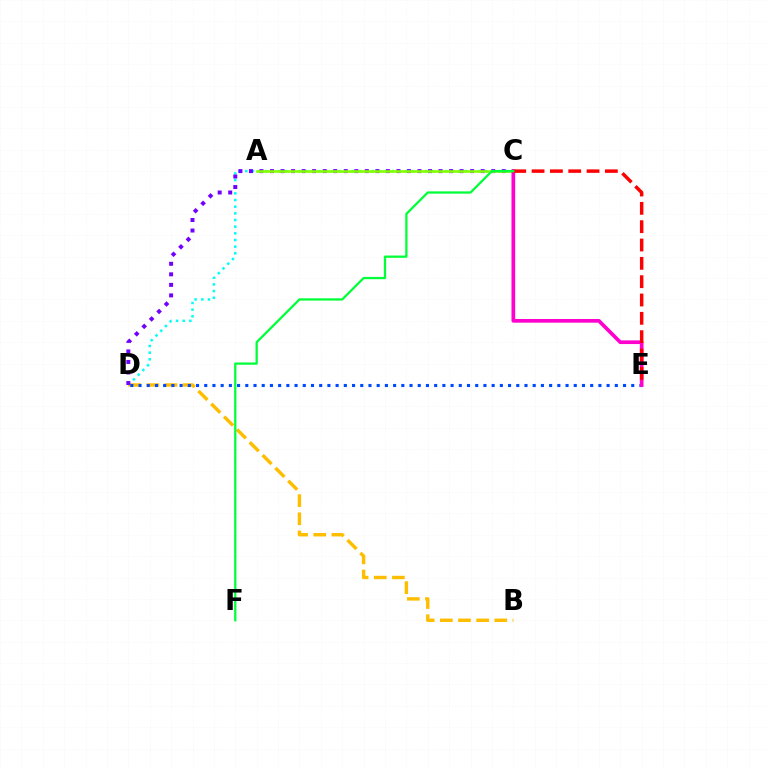{('C', 'D'): [{'color': '#00fff6', 'line_style': 'dotted', 'thickness': 1.81}, {'color': '#7200ff', 'line_style': 'dotted', 'thickness': 2.86}], ('B', 'D'): [{'color': '#ffbd00', 'line_style': 'dashed', 'thickness': 2.47}], ('A', 'C'): [{'color': '#84ff00', 'line_style': 'solid', 'thickness': 1.89}], ('D', 'E'): [{'color': '#004bff', 'line_style': 'dotted', 'thickness': 2.23}], ('C', 'E'): [{'color': '#ff00cf', 'line_style': 'solid', 'thickness': 2.66}, {'color': '#ff0000', 'line_style': 'dashed', 'thickness': 2.49}], ('C', 'F'): [{'color': '#00ff39', 'line_style': 'solid', 'thickness': 1.64}]}